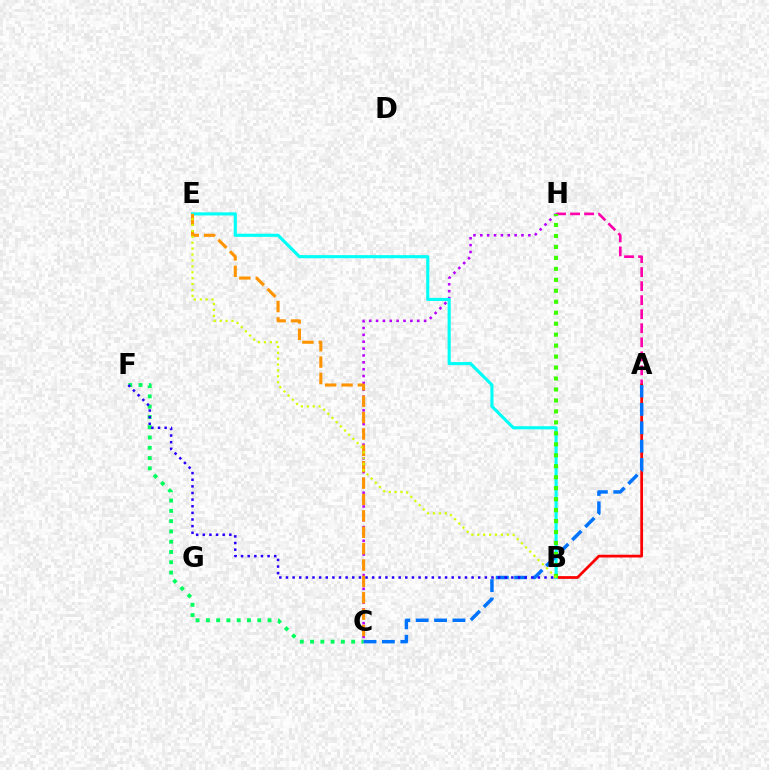{('A', 'H'): [{'color': '#ff00ac', 'line_style': 'dashed', 'thickness': 1.91}], ('C', 'H'): [{'color': '#b900ff', 'line_style': 'dotted', 'thickness': 1.87}], ('A', 'B'): [{'color': '#ff0000', 'line_style': 'solid', 'thickness': 1.98}], ('B', 'E'): [{'color': '#00fff6', 'line_style': 'solid', 'thickness': 2.24}, {'color': '#d1ff00', 'line_style': 'dotted', 'thickness': 1.6}], ('C', 'E'): [{'color': '#ff9400', 'line_style': 'dashed', 'thickness': 2.23}], ('C', 'F'): [{'color': '#00ff5c', 'line_style': 'dotted', 'thickness': 2.79}], ('B', 'H'): [{'color': '#3dff00', 'line_style': 'dotted', 'thickness': 2.98}], ('A', 'C'): [{'color': '#0074ff', 'line_style': 'dashed', 'thickness': 2.5}], ('B', 'F'): [{'color': '#2500ff', 'line_style': 'dotted', 'thickness': 1.8}]}